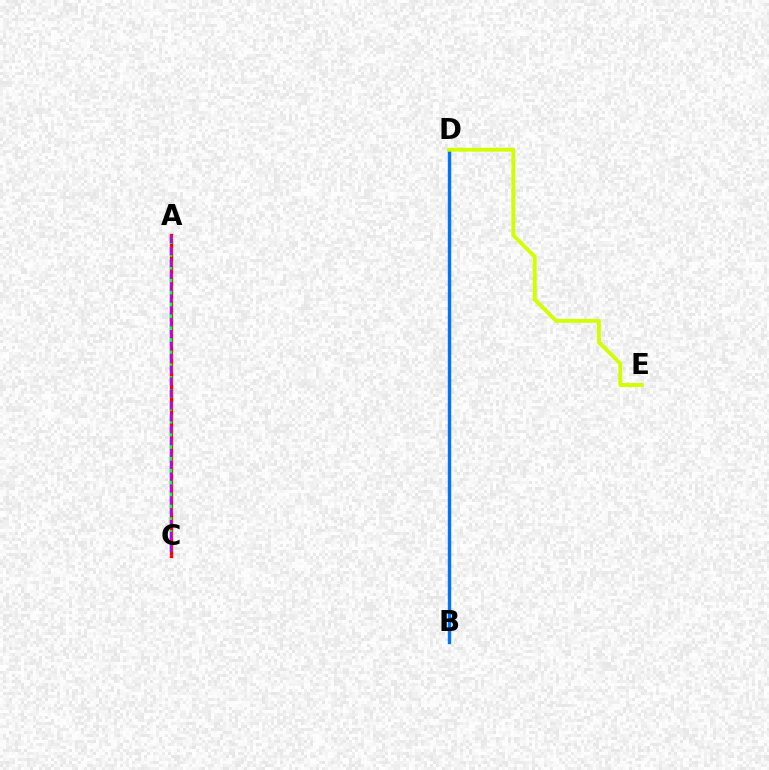{('B', 'D'): [{'color': '#0074ff', 'line_style': 'solid', 'thickness': 2.43}], ('A', 'C'): [{'color': '#ff0000', 'line_style': 'solid', 'thickness': 2.36}, {'color': '#00ff5c', 'line_style': 'dashed', 'thickness': 1.74}, {'color': '#b900ff', 'line_style': 'dashed', 'thickness': 1.61}], ('D', 'E'): [{'color': '#d1ff00', 'line_style': 'solid', 'thickness': 2.81}]}